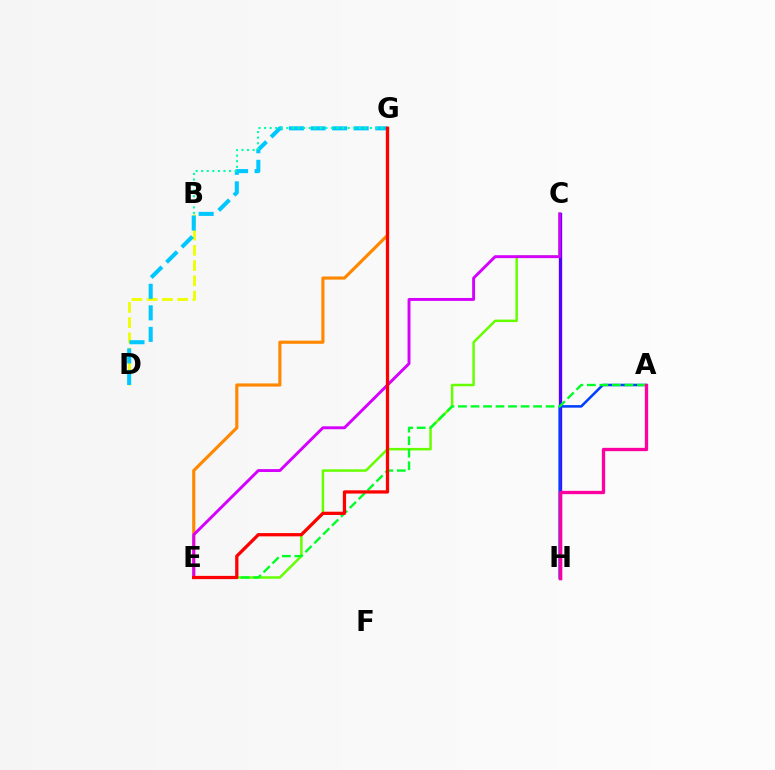{('C', 'H'): [{'color': '#4f00ff', 'line_style': 'solid', 'thickness': 2.39}], ('B', 'D'): [{'color': '#eeff00', 'line_style': 'dashed', 'thickness': 2.07}], ('D', 'G'): [{'color': '#00c7ff', 'line_style': 'dashed', 'thickness': 2.93}], ('A', 'H'): [{'color': '#003fff', 'line_style': 'solid', 'thickness': 1.83}, {'color': '#ff00a0', 'line_style': 'solid', 'thickness': 2.4}], ('C', 'E'): [{'color': '#66ff00', 'line_style': 'solid', 'thickness': 1.8}, {'color': '#d600ff', 'line_style': 'solid', 'thickness': 2.1}], ('E', 'G'): [{'color': '#ff8800', 'line_style': 'solid', 'thickness': 2.27}, {'color': '#ff0000', 'line_style': 'solid', 'thickness': 2.34}], ('A', 'E'): [{'color': '#00ff27', 'line_style': 'dashed', 'thickness': 1.7}], ('B', 'G'): [{'color': '#00ffaf', 'line_style': 'dotted', 'thickness': 1.51}]}